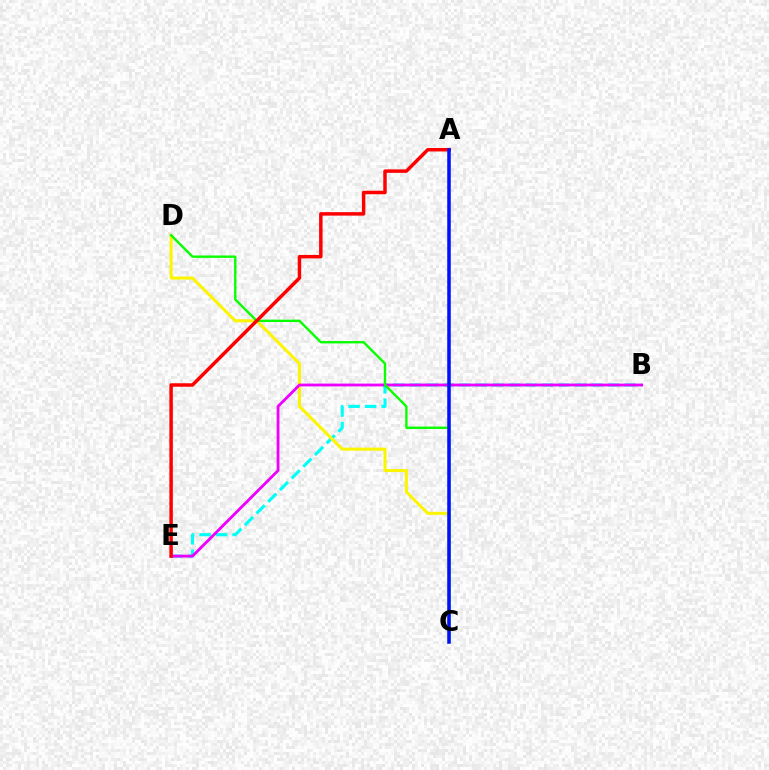{('B', 'E'): [{'color': '#00fff6', 'line_style': 'dashed', 'thickness': 2.24}, {'color': '#ee00ff', 'line_style': 'solid', 'thickness': 2.03}], ('C', 'D'): [{'color': '#fcf500', 'line_style': 'solid', 'thickness': 2.18}, {'color': '#08ff00', 'line_style': 'solid', 'thickness': 1.71}], ('A', 'E'): [{'color': '#ff0000', 'line_style': 'solid', 'thickness': 2.5}], ('A', 'C'): [{'color': '#0010ff', 'line_style': 'solid', 'thickness': 2.54}]}